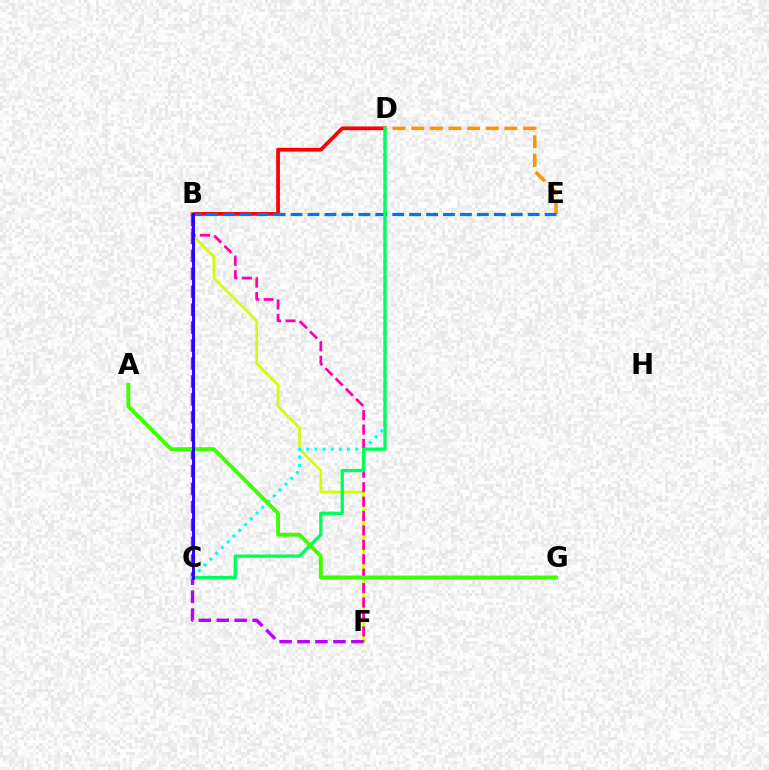{('B', 'D'): [{'color': '#ff0000', 'line_style': 'solid', 'thickness': 2.7}], ('B', 'F'): [{'color': '#d1ff00', 'line_style': 'solid', 'thickness': 1.92}, {'color': '#ff00ac', 'line_style': 'dashed', 'thickness': 1.96}, {'color': '#b900ff', 'line_style': 'dashed', 'thickness': 2.44}], ('C', 'D'): [{'color': '#00fff6', 'line_style': 'dotted', 'thickness': 2.22}, {'color': '#00ff5c', 'line_style': 'solid', 'thickness': 2.39}], ('D', 'E'): [{'color': '#ff9400', 'line_style': 'dashed', 'thickness': 2.53}], ('B', 'E'): [{'color': '#0074ff', 'line_style': 'dashed', 'thickness': 2.3}], ('A', 'G'): [{'color': '#3dff00', 'line_style': 'solid', 'thickness': 2.78}], ('B', 'C'): [{'color': '#2500ff', 'line_style': 'solid', 'thickness': 2.07}]}